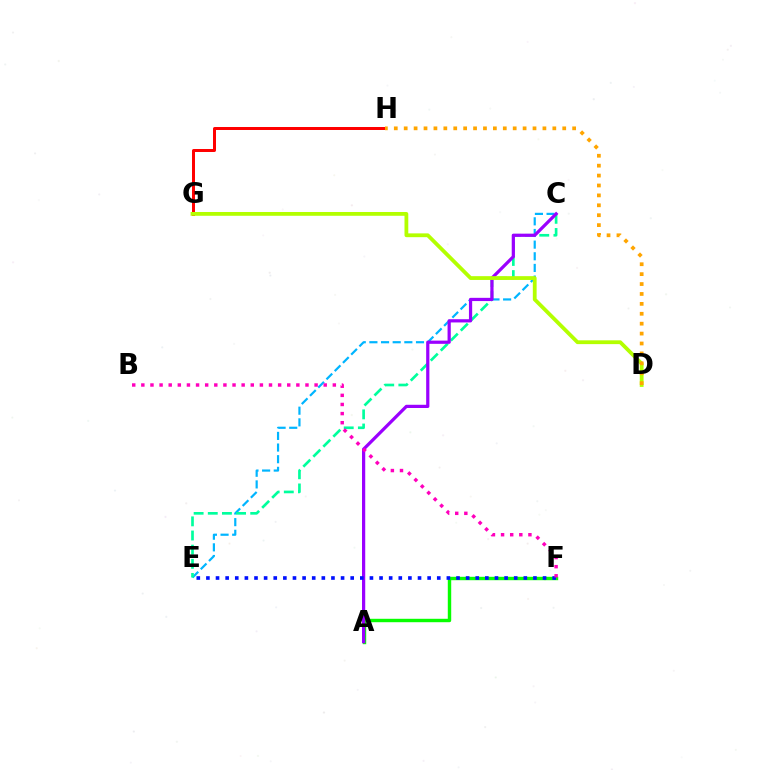{('C', 'E'): [{'color': '#00b5ff', 'line_style': 'dashed', 'thickness': 1.58}, {'color': '#00ff9d', 'line_style': 'dashed', 'thickness': 1.92}], ('A', 'F'): [{'color': '#08ff00', 'line_style': 'solid', 'thickness': 2.46}], ('G', 'H'): [{'color': '#ff0000', 'line_style': 'solid', 'thickness': 2.15}], ('A', 'C'): [{'color': '#9b00ff', 'line_style': 'solid', 'thickness': 2.32}], ('D', 'G'): [{'color': '#b3ff00', 'line_style': 'solid', 'thickness': 2.73}], ('E', 'F'): [{'color': '#0010ff', 'line_style': 'dotted', 'thickness': 2.61}], ('B', 'F'): [{'color': '#ff00bd', 'line_style': 'dotted', 'thickness': 2.48}], ('D', 'H'): [{'color': '#ffa500', 'line_style': 'dotted', 'thickness': 2.69}]}